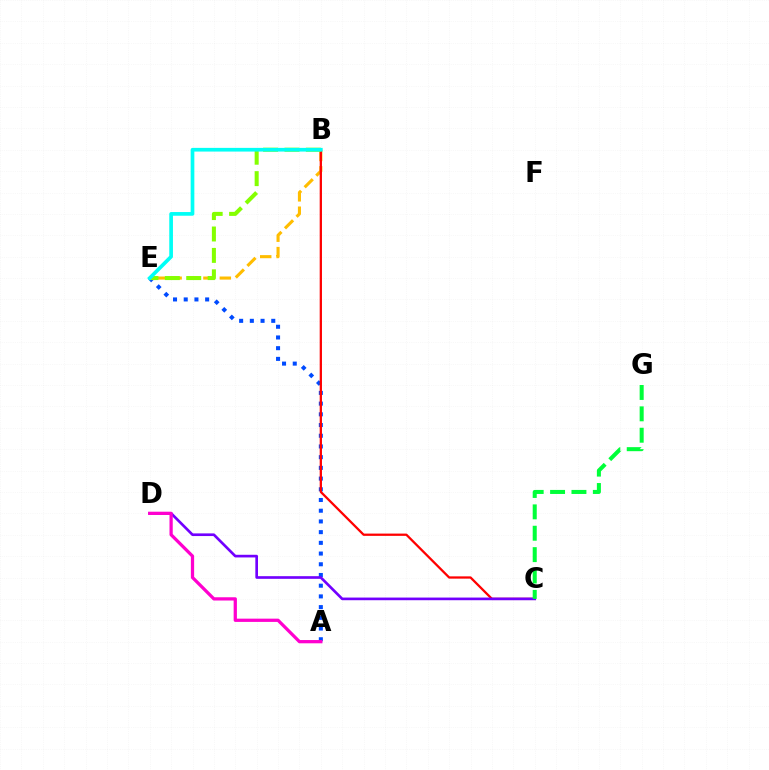{('A', 'E'): [{'color': '#004bff', 'line_style': 'dotted', 'thickness': 2.91}], ('B', 'E'): [{'color': '#ffbd00', 'line_style': 'dashed', 'thickness': 2.23}, {'color': '#84ff00', 'line_style': 'dashed', 'thickness': 2.91}, {'color': '#00fff6', 'line_style': 'solid', 'thickness': 2.66}], ('B', 'C'): [{'color': '#ff0000', 'line_style': 'solid', 'thickness': 1.64}], ('C', 'D'): [{'color': '#7200ff', 'line_style': 'solid', 'thickness': 1.91}], ('C', 'G'): [{'color': '#00ff39', 'line_style': 'dashed', 'thickness': 2.9}], ('A', 'D'): [{'color': '#ff00cf', 'line_style': 'solid', 'thickness': 2.35}]}